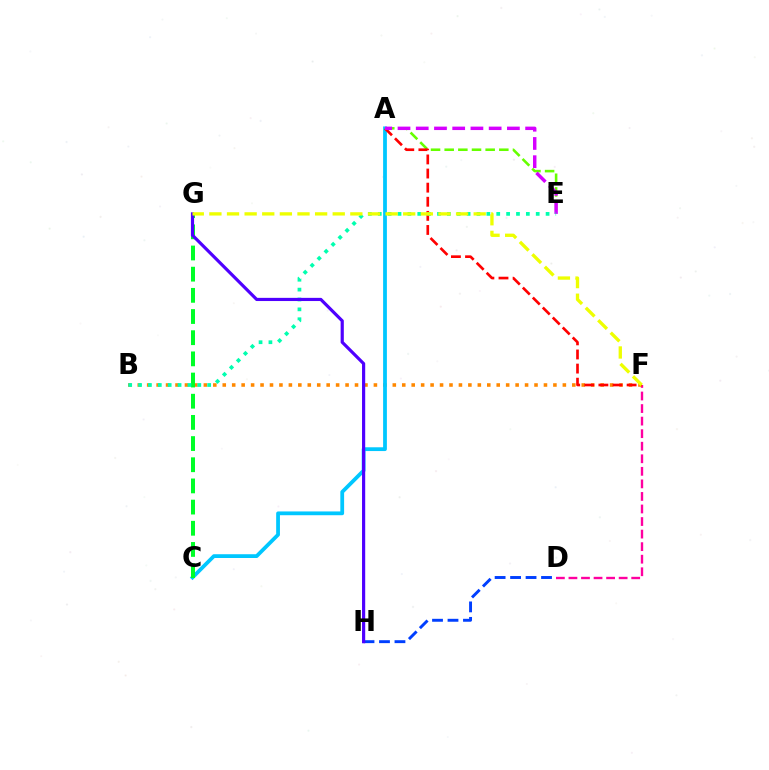{('A', 'E'): [{'color': '#66ff00', 'line_style': 'dashed', 'thickness': 1.86}, {'color': '#d600ff', 'line_style': 'dashed', 'thickness': 2.48}], ('D', 'F'): [{'color': '#ff00a0', 'line_style': 'dashed', 'thickness': 1.71}], ('D', 'H'): [{'color': '#003fff', 'line_style': 'dashed', 'thickness': 2.1}], ('B', 'F'): [{'color': '#ff8800', 'line_style': 'dotted', 'thickness': 2.57}], ('A', 'C'): [{'color': '#00c7ff', 'line_style': 'solid', 'thickness': 2.72}], ('A', 'F'): [{'color': '#ff0000', 'line_style': 'dashed', 'thickness': 1.92}], ('C', 'G'): [{'color': '#00ff27', 'line_style': 'dashed', 'thickness': 2.88}], ('B', 'E'): [{'color': '#00ffaf', 'line_style': 'dotted', 'thickness': 2.68}], ('G', 'H'): [{'color': '#4f00ff', 'line_style': 'solid', 'thickness': 2.29}], ('F', 'G'): [{'color': '#eeff00', 'line_style': 'dashed', 'thickness': 2.39}]}